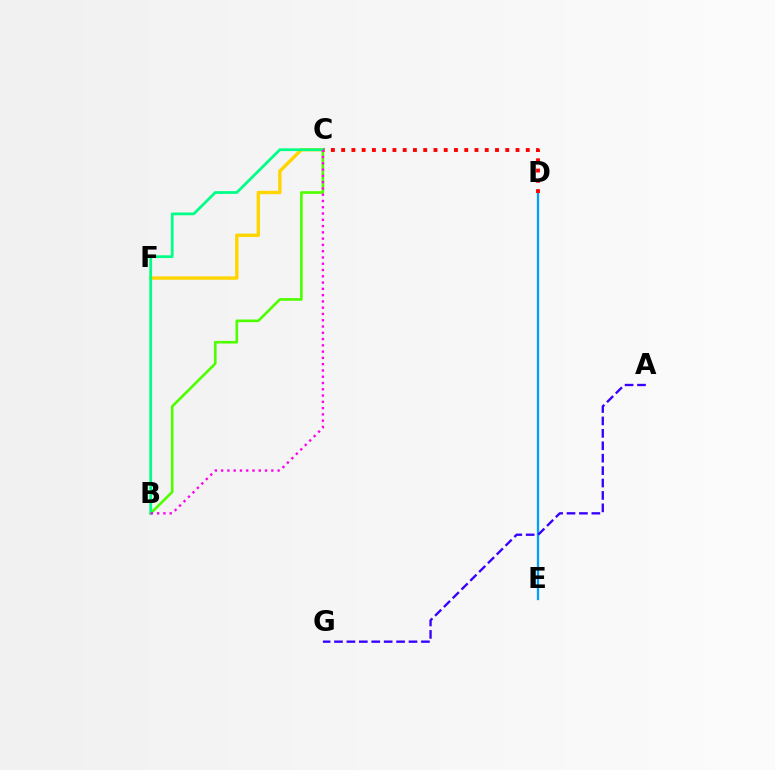{('B', 'C'): [{'color': '#4fff00', 'line_style': 'solid', 'thickness': 1.91}, {'color': '#00ff86', 'line_style': 'solid', 'thickness': 1.98}, {'color': '#ff00ed', 'line_style': 'dotted', 'thickness': 1.71}], ('D', 'E'): [{'color': '#009eff', 'line_style': 'solid', 'thickness': 1.65}], ('C', 'F'): [{'color': '#ffd500', 'line_style': 'solid', 'thickness': 2.44}], ('C', 'D'): [{'color': '#ff0000', 'line_style': 'dotted', 'thickness': 2.79}], ('A', 'G'): [{'color': '#3700ff', 'line_style': 'dashed', 'thickness': 1.69}]}